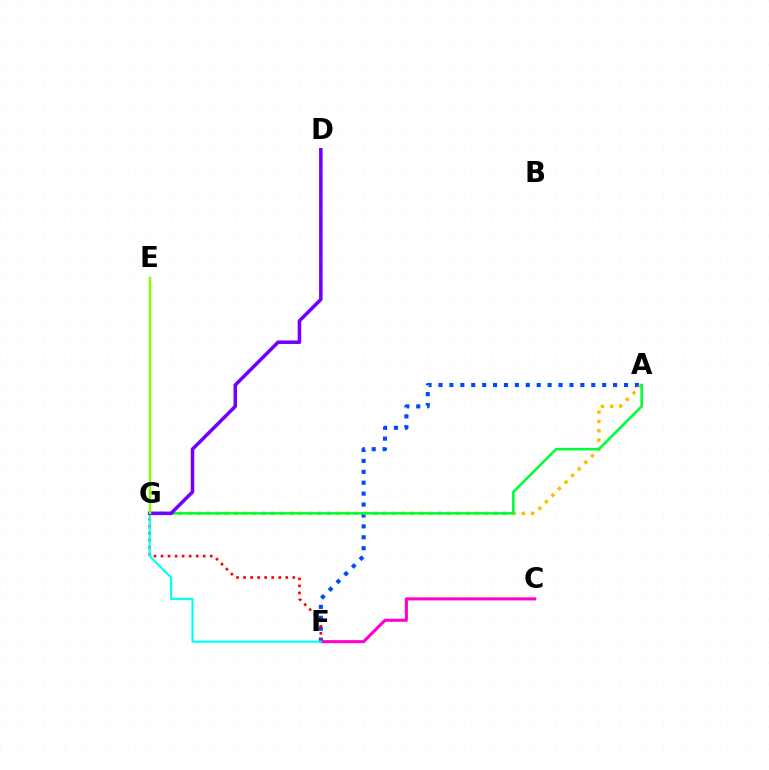{('C', 'F'): [{'color': '#ff00cf', 'line_style': 'solid', 'thickness': 2.21}], ('A', 'F'): [{'color': '#004bff', 'line_style': 'dotted', 'thickness': 2.96}], ('A', 'G'): [{'color': '#ffbd00', 'line_style': 'dotted', 'thickness': 2.52}, {'color': '#00ff39', 'line_style': 'solid', 'thickness': 1.87}], ('F', 'G'): [{'color': '#ff0000', 'line_style': 'dotted', 'thickness': 1.91}, {'color': '#00fff6', 'line_style': 'solid', 'thickness': 1.55}], ('D', 'G'): [{'color': '#7200ff', 'line_style': 'solid', 'thickness': 2.54}], ('E', 'G'): [{'color': '#84ff00', 'line_style': 'solid', 'thickness': 1.79}]}